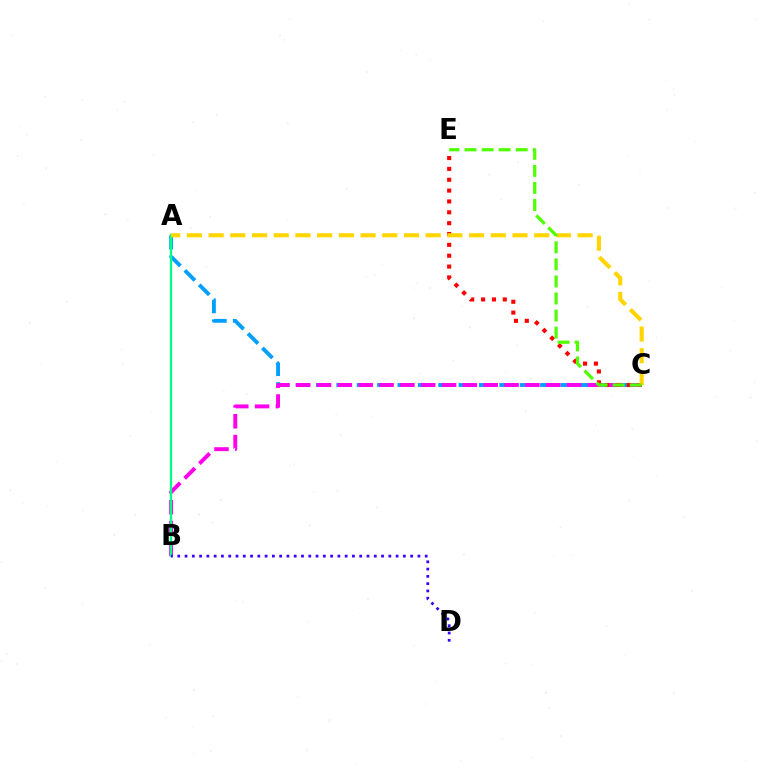{('A', 'C'): [{'color': '#009eff', 'line_style': 'dashed', 'thickness': 2.77}, {'color': '#ffd500', 'line_style': 'dashed', 'thickness': 2.95}], ('B', 'C'): [{'color': '#ff00ed', 'line_style': 'dashed', 'thickness': 2.83}], ('C', 'E'): [{'color': '#ff0000', 'line_style': 'dotted', 'thickness': 2.95}, {'color': '#4fff00', 'line_style': 'dashed', 'thickness': 2.32}], ('A', 'B'): [{'color': '#00ff86', 'line_style': 'solid', 'thickness': 1.64}], ('B', 'D'): [{'color': '#3700ff', 'line_style': 'dotted', 'thickness': 1.98}]}